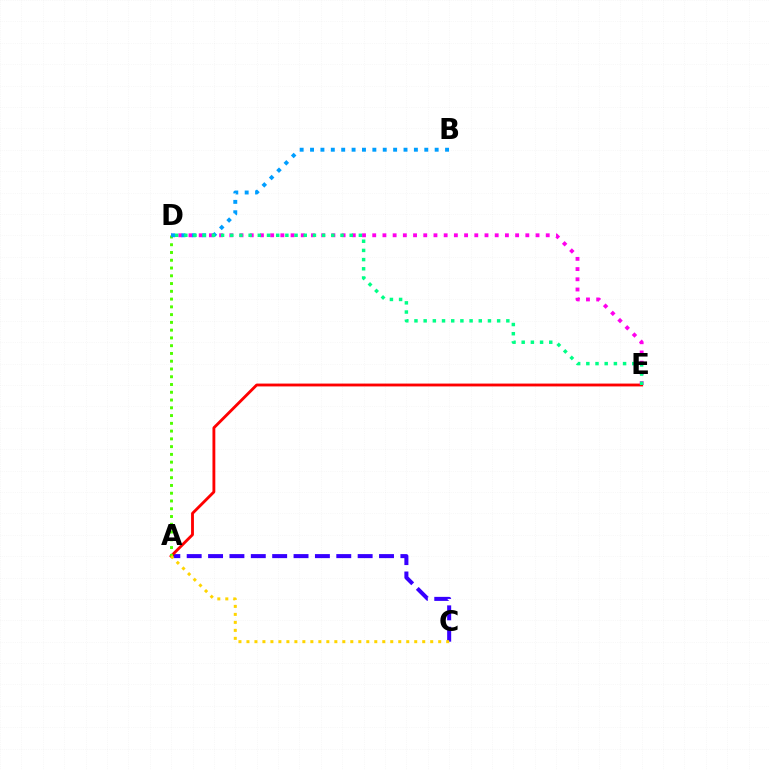{('A', 'C'): [{'color': '#3700ff', 'line_style': 'dashed', 'thickness': 2.9}, {'color': '#ffd500', 'line_style': 'dotted', 'thickness': 2.17}], ('A', 'E'): [{'color': '#ff0000', 'line_style': 'solid', 'thickness': 2.05}], ('D', 'E'): [{'color': '#ff00ed', 'line_style': 'dotted', 'thickness': 2.77}, {'color': '#00ff86', 'line_style': 'dotted', 'thickness': 2.5}], ('A', 'D'): [{'color': '#4fff00', 'line_style': 'dotted', 'thickness': 2.11}], ('B', 'D'): [{'color': '#009eff', 'line_style': 'dotted', 'thickness': 2.82}]}